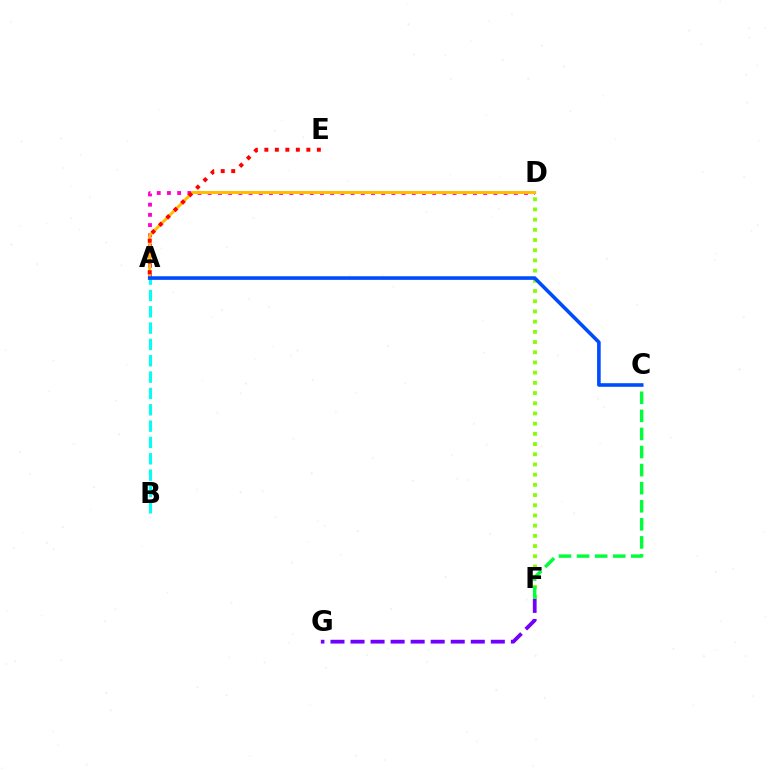{('A', 'D'): [{'color': '#ff00cf', 'line_style': 'dotted', 'thickness': 2.77}, {'color': '#ffbd00', 'line_style': 'solid', 'thickness': 2.12}], ('F', 'G'): [{'color': '#7200ff', 'line_style': 'dashed', 'thickness': 2.72}], ('D', 'F'): [{'color': '#84ff00', 'line_style': 'dotted', 'thickness': 2.77}], ('C', 'F'): [{'color': '#00ff39', 'line_style': 'dashed', 'thickness': 2.46}], ('A', 'E'): [{'color': '#ff0000', 'line_style': 'dotted', 'thickness': 2.85}], ('A', 'B'): [{'color': '#00fff6', 'line_style': 'dashed', 'thickness': 2.22}], ('A', 'C'): [{'color': '#004bff', 'line_style': 'solid', 'thickness': 2.59}]}